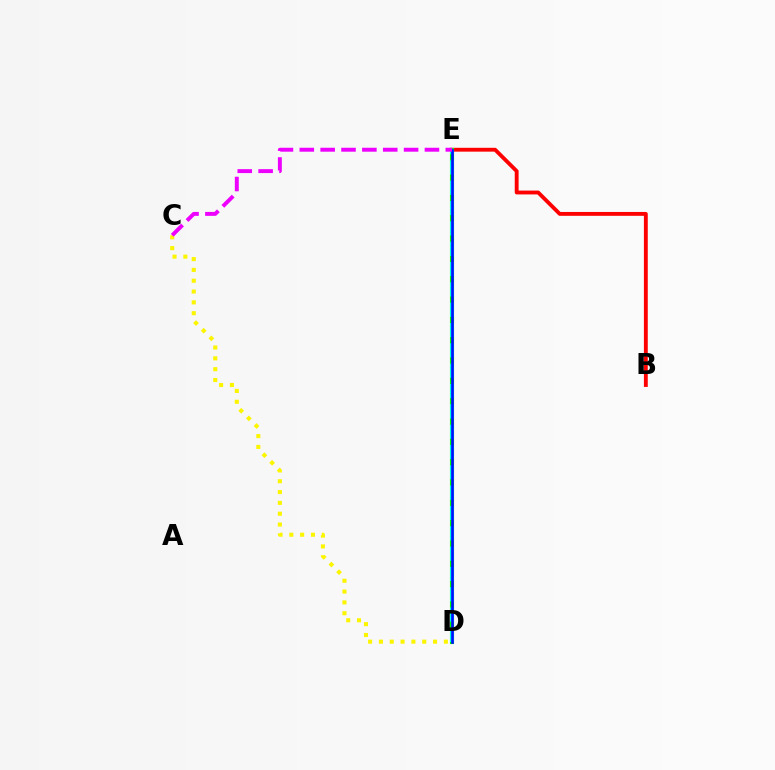{('B', 'E'): [{'color': '#ff0000', 'line_style': 'solid', 'thickness': 2.77}], ('D', 'E'): [{'color': '#08ff00', 'line_style': 'solid', 'thickness': 2.96}, {'color': '#00fff6', 'line_style': 'dashed', 'thickness': 2.76}, {'color': '#0010ff', 'line_style': 'solid', 'thickness': 1.93}], ('C', 'D'): [{'color': '#fcf500', 'line_style': 'dotted', 'thickness': 2.94}], ('C', 'E'): [{'color': '#ee00ff', 'line_style': 'dashed', 'thickness': 2.83}]}